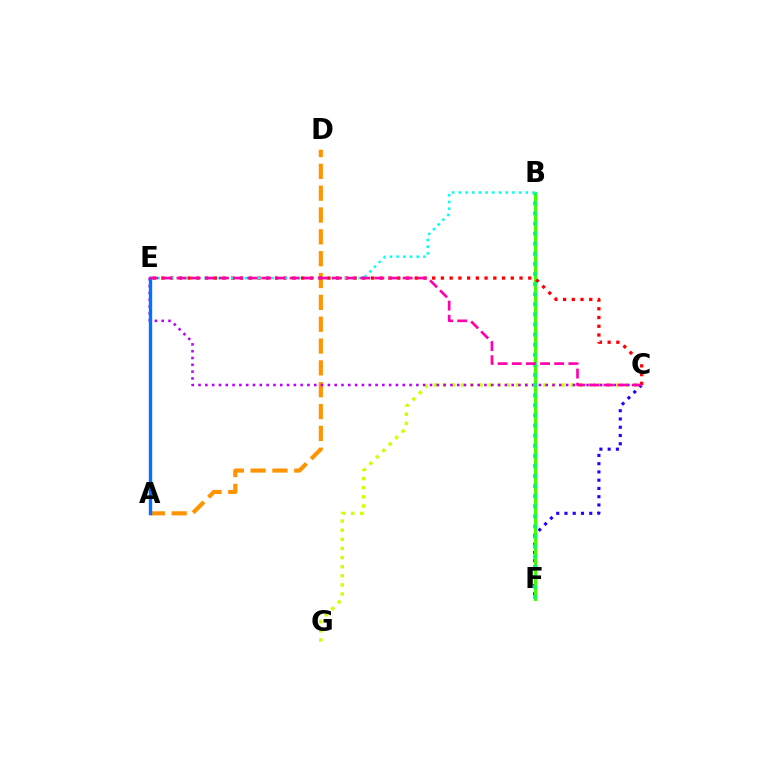{('C', 'F'): [{'color': '#2500ff', 'line_style': 'dotted', 'thickness': 2.24}], ('A', 'D'): [{'color': '#ff9400', 'line_style': 'dashed', 'thickness': 2.97}], ('C', 'G'): [{'color': '#d1ff00', 'line_style': 'dotted', 'thickness': 2.48}], ('B', 'F'): [{'color': '#3dff00', 'line_style': 'solid', 'thickness': 2.21}, {'color': '#00ff5c', 'line_style': 'dotted', 'thickness': 2.74}], ('C', 'E'): [{'color': '#b900ff', 'line_style': 'dotted', 'thickness': 1.85}, {'color': '#ff0000', 'line_style': 'dotted', 'thickness': 2.37}, {'color': '#ff00ac', 'line_style': 'dashed', 'thickness': 1.92}], ('B', 'E'): [{'color': '#00fff6', 'line_style': 'dotted', 'thickness': 1.82}], ('A', 'E'): [{'color': '#0074ff', 'line_style': 'solid', 'thickness': 2.44}]}